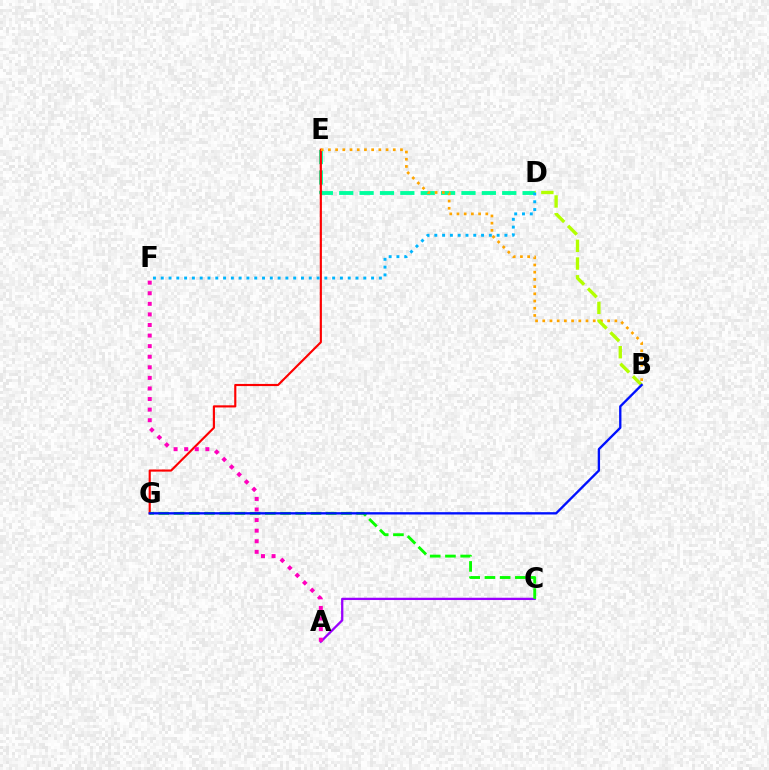{('A', 'C'): [{'color': '#9b00ff', 'line_style': 'solid', 'thickness': 1.65}], ('D', 'E'): [{'color': '#00ff9d', 'line_style': 'dashed', 'thickness': 2.77}], ('E', 'G'): [{'color': '#ff0000', 'line_style': 'solid', 'thickness': 1.55}], ('B', 'E'): [{'color': '#ffa500', 'line_style': 'dotted', 'thickness': 1.96}], ('B', 'D'): [{'color': '#b3ff00', 'line_style': 'dashed', 'thickness': 2.41}], ('D', 'F'): [{'color': '#00b5ff', 'line_style': 'dotted', 'thickness': 2.12}], ('C', 'G'): [{'color': '#08ff00', 'line_style': 'dashed', 'thickness': 2.07}], ('A', 'F'): [{'color': '#ff00bd', 'line_style': 'dotted', 'thickness': 2.87}], ('B', 'G'): [{'color': '#0010ff', 'line_style': 'solid', 'thickness': 1.68}]}